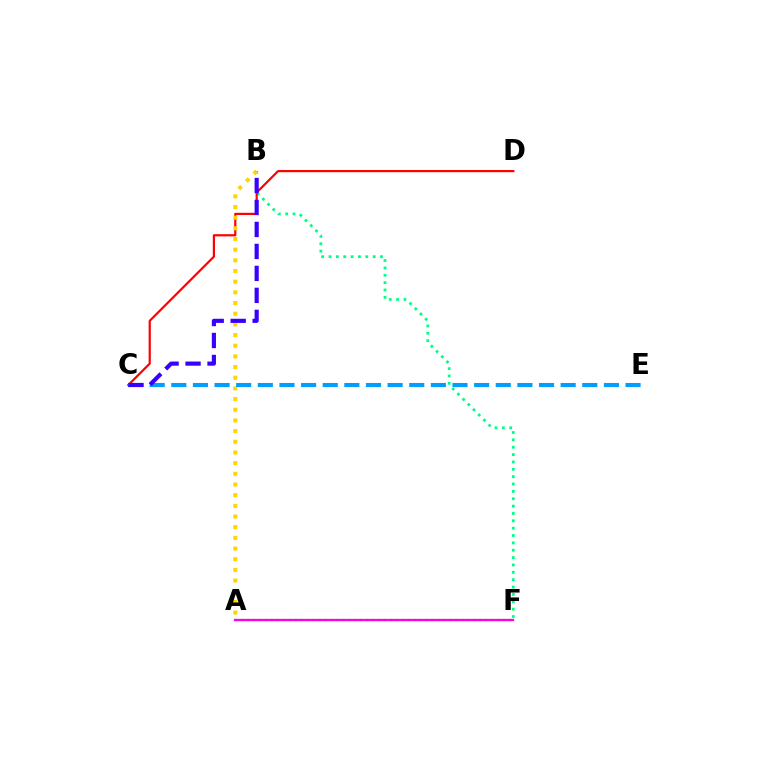{('B', 'F'): [{'color': '#00ff86', 'line_style': 'dotted', 'thickness': 2.0}], ('A', 'F'): [{'color': '#4fff00', 'line_style': 'dotted', 'thickness': 1.62}, {'color': '#ff00ed', 'line_style': 'solid', 'thickness': 1.65}], ('C', 'D'): [{'color': '#ff0000', 'line_style': 'solid', 'thickness': 1.58}], ('A', 'B'): [{'color': '#ffd500', 'line_style': 'dotted', 'thickness': 2.9}], ('C', 'E'): [{'color': '#009eff', 'line_style': 'dashed', 'thickness': 2.94}], ('B', 'C'): [{'color': '#3700ff', 'line_style': 'dashed', 'thickness': 2.99}]}